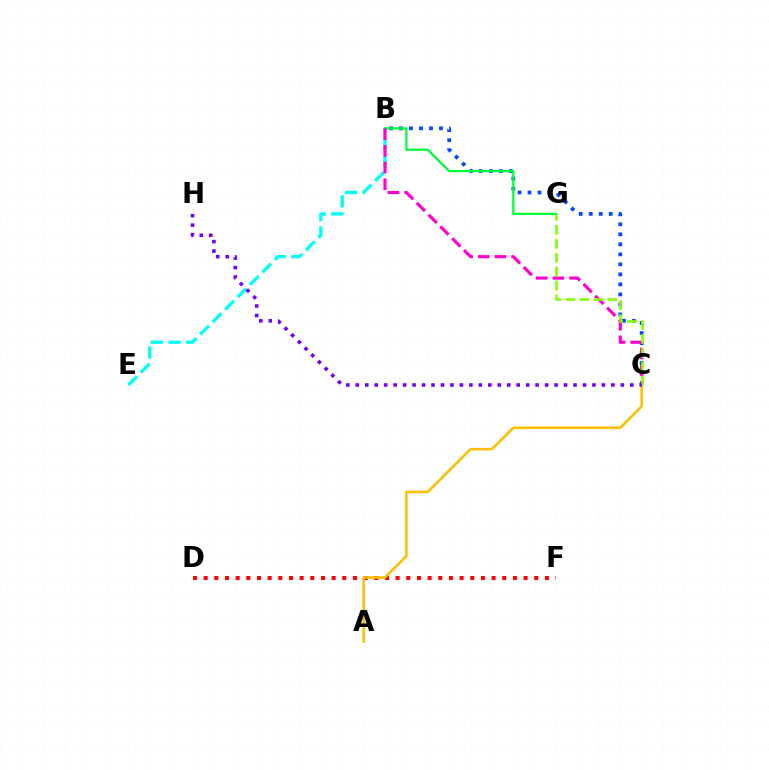{('B', 'C'): [{'color': '#004bff', 'line_style': 'dotted', 'thickness': 2.72}, {'color': '#ff00cf', 'line_style': 'dashed', 'thickness': 2.27}], ('D', 'F'): [{'color': '#ff0000', 'line_style': 'dotted', 'thickness': 2.9}], ('B', 'G'): [{'color': '#00ff39', 'line_style': 'solid', 'thickness': 1.62}], ('B', 'E'): [{'color': '#00fff6', 'line_style': 'dashed', 'thickness': 2.39}], ('A', 'C'): [{'color': '#ffbd00', 'line_style': 'solid', 'thickness': 1.84}], ('C', 'G'): [{'color': '#84ff00', 'line_style': 'dashed', 'thickness': 1.89}], ('C', 'H'): [{'color': '#7200ff', 'line_style': 'dotted', 'thickness': 2.57}]}